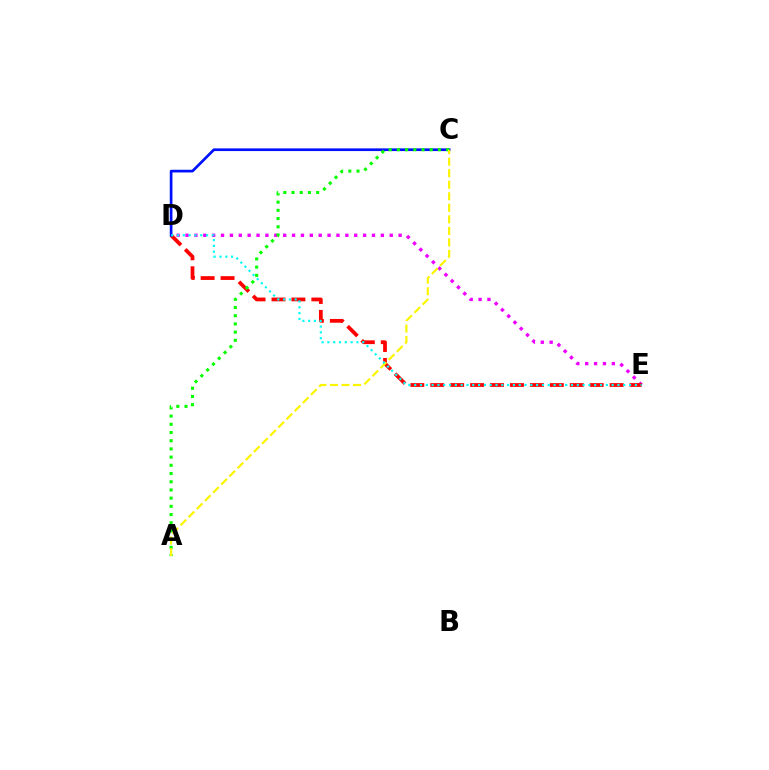{('D', 'E'): [{'color': '#ee00ff', 'line_style': 'dotted', 'thickness': 2.41}, {'color': '#ff0000', 'line_style': 'dashed', 'thickness': 2.71}, {'color': '#00fff6', 'line_style': 'dotted', 'thickness': 1.58}], ('C', 'D'): [{'color': '#0010ff', 'line_style': 'solid', 'thickness': 1.93}], ('A', 'C'): [{'color': '#08ff00', 'line_style': 'dotted', 'thickness': 2.23}, {'color': '#fcf500', 'line_style': 'dashed', 'thickness': 1.57}]}